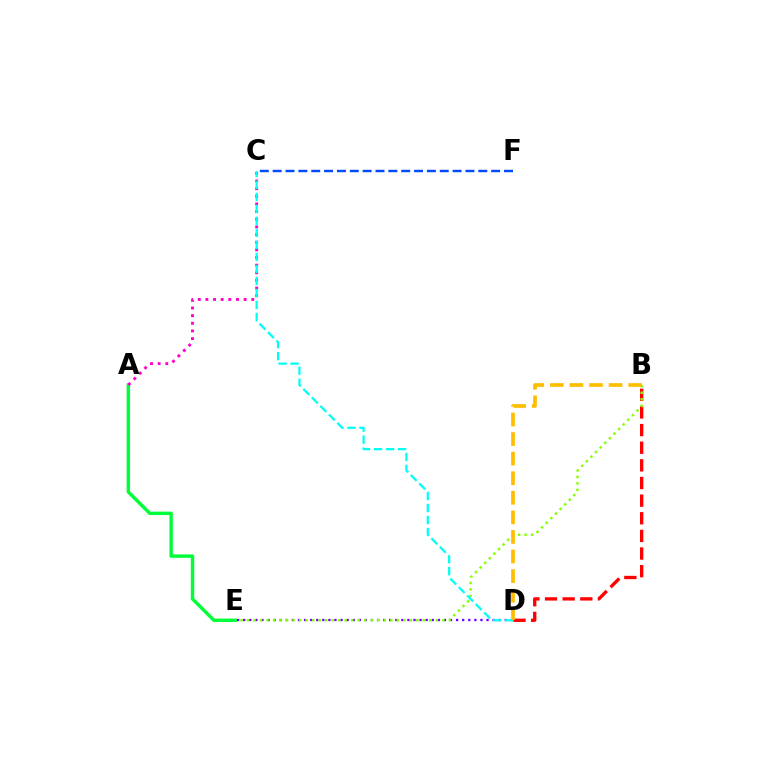{('A', 'E'): [{'color': '#00ff39', 'line_style': 'solid', 'thickness': 2.46}], ('D', 'E'): [{'color': '#7200ff', 'line_style': 'dotted', 'thickness': 1.65}], ('B', 'D'): [{'color': '#ff0000', 'line_style': 'dashed', 'thickness': 2.4}, {'color': '#ffbd00', 'line_style': 'dashed', 'thickness': 2.66}], ('C', 'F'): [{'color': '#004bff', 'line_style': 'dashed', 'thickness': 1.75}], ('B', 'E'): [{'color': '#84ff00', 'line_style': 'dotted', 'thickness': 1.77}], ('A', 'C'): [{'color': '#ff00cf', 'line_style': 'dotted', 'thickness': 2.08}], ('C', 'D'): [{'color': '#00fff6', 'line_style': 'dashed', 'thickness': 1.63}]}